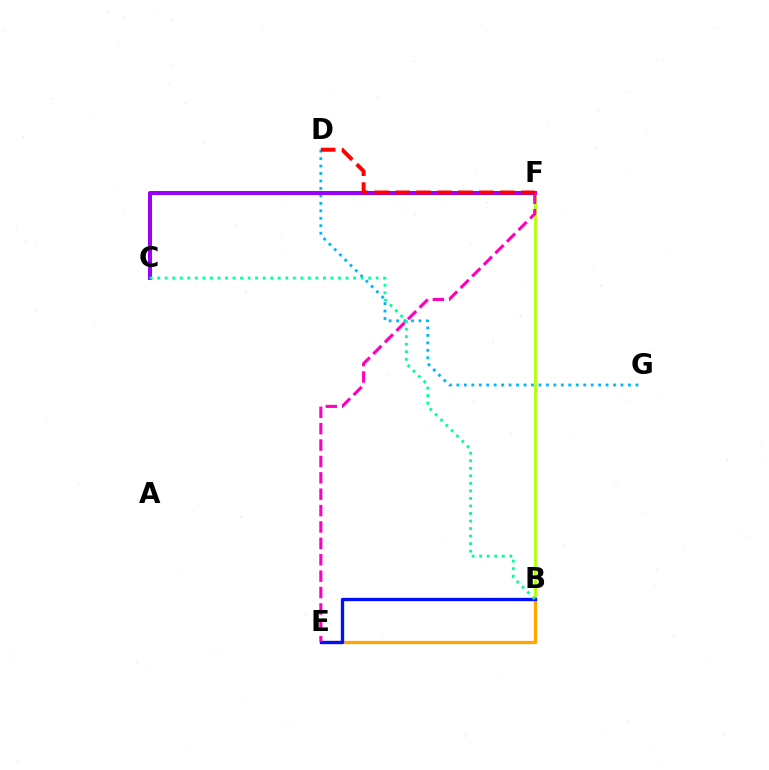{('D', 'G'): [{'color': '#00b5ff', 'line_style': 'dotted', 'thickness': 2.03}], ('B', 'E'): [{'color': '#08ff00', 'line_style': 'solid', 'thickness': 1.96}, {'color': '#ffa500', 'line_style': 'solid', 'thickness': 2.35}, {'color': '#0010ff', 'line_style': 'solid', 'thickness': 2.38}], ('B', 'F'): [{'color': '#b3ff00', 'line_style': 'solid', 'thickness': 1.98}], ('C', 'F'): [{'color': '#9b00ff', 'line_style': 'solid', 'thickness': 2.88}], ('E', 'F'): [{'color': '#ff00bd', 'line_style': 'dashed', 'thickness': 2.23}], ('B', 'C'): [{'color': '#00ff9d', 'line_style': 'dotted', 'thickness': 2.05}], ('D', 'F'): [{'color': '#ff0000', 'line_style': 'dashed', 'thickness': 2.85}]}